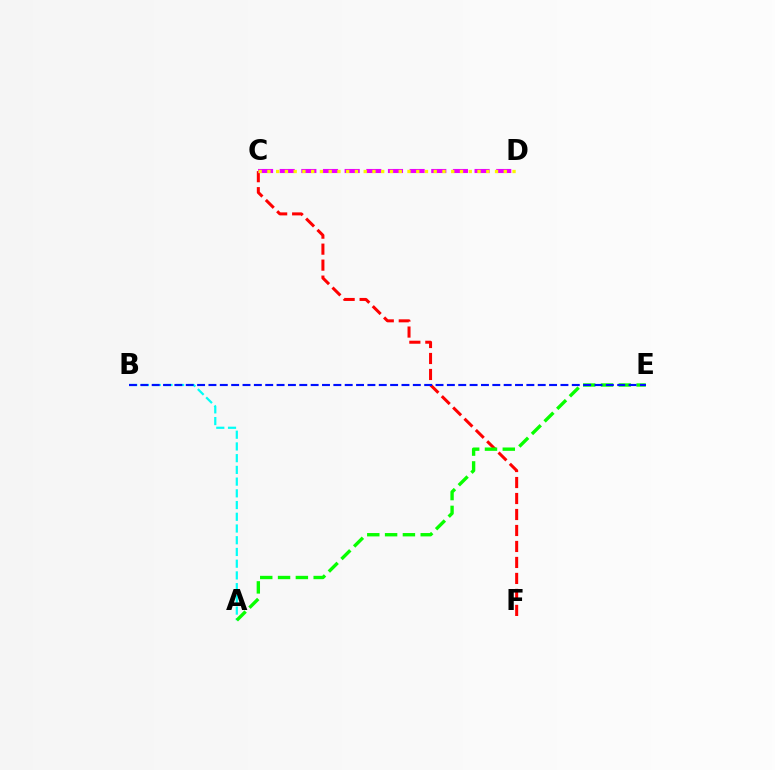{('C', 'F'): [{'color': '#ff0000', 'line_style': 'dashed', 'thickness': 2.17}], ('A', 'B'): [{'color': '#00fff6', 'line_style': 'dashed', 'thickness': 1.59}], ('A', 'E'): [{'color': '#08ff00', 'line_style': 'dashed', 'thickness': 2.42}], ('C', 'D'): [{'color': '#ee00ff', 'line_style': 'dashed', 'thickness': 2.94}, {'color': '#fcf500', 'line_style': 'dotted', 'thickness': 2.38}], ('B', 'E'): [{'color': '#0010ff', 'line_style': 'dashed', 'thickness': 1.54}]}